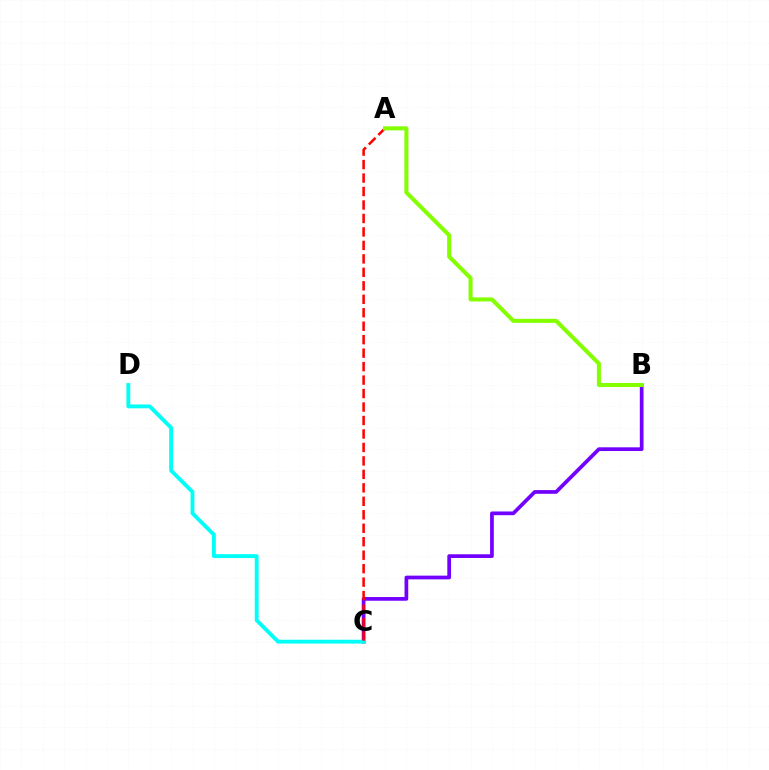{('B', 'C'): [{'color': '#7200ff', 'line_style': 'solid', 'thickness': 2.68}], ('C', 'D'): [{'color': '#00fff6', 'line_style': 'solid', 'thickness': 2.78}], ('A', 'C'): [{'color': '#ff0000', 'line_style': 'dashed', 'thickness': 1.83}], ('A', 'B'): [{'color': '#84ff00', 'line_style': 'solid', 'thickness': 2.92}]}